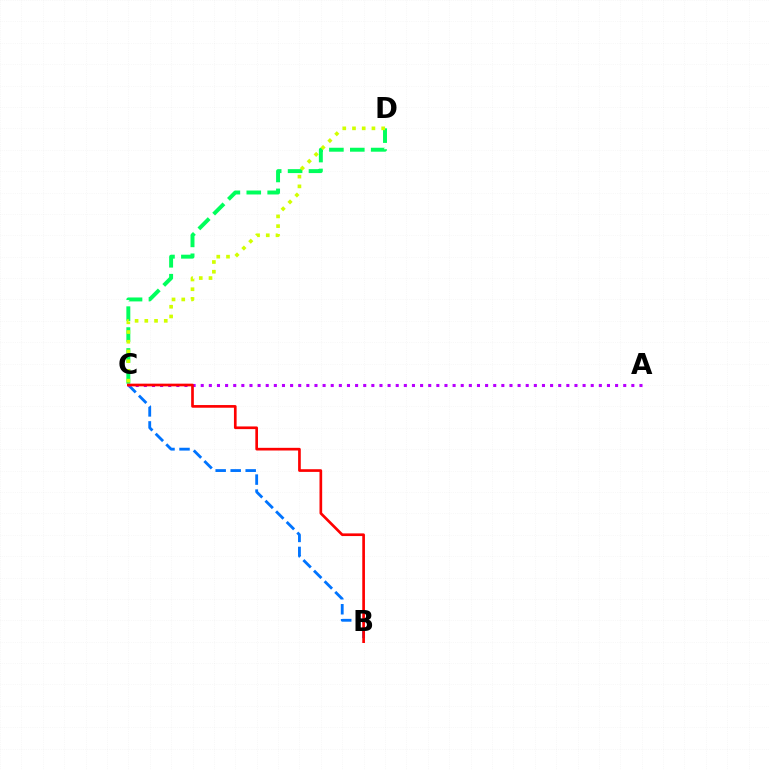{('C', 'D'): [{'color': '#00ff5c', 'line_style': 'dashed', 'thickness': 2.84}, {'color': '#d1ff00', 'line_style': 'dotted', 'thickness': 2.64}], ('B', 'C'): [{'color': '#0074ff', 'line_style': 'dashed', 'thickness': 2.04}, {'color': '#ff0000', 'line_style': 'solid', 'thickness': 1.92}], ('A', 'C'): [{'color': '#b900ff', 'line_style': 'dotted', 'thickness': 2.21}]}